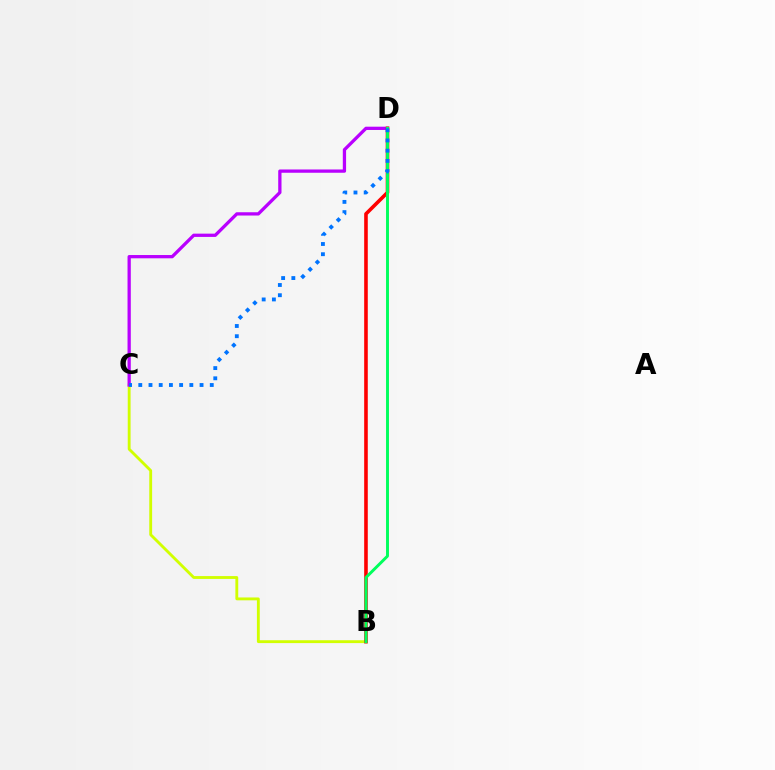{('B', 'C'): [{'color': '#d1ff00', 'line_style': 'solid', 'thickness': 2.05}], ('C', 'D'): [{'color': '#b900ff', 'line_style': 'solid', 'thickness': 2.36}, {'color': '#0074ff', 'line_style': 'dotted', 'thickness': 2.77}], ('B', 'D'): [{'color': '#ff0000', 'line_style': 'solid', 'thickness': 2.59}, {'color': '#00ff5c', 'line_style': 'solid', 'thickness': 2.11}]}